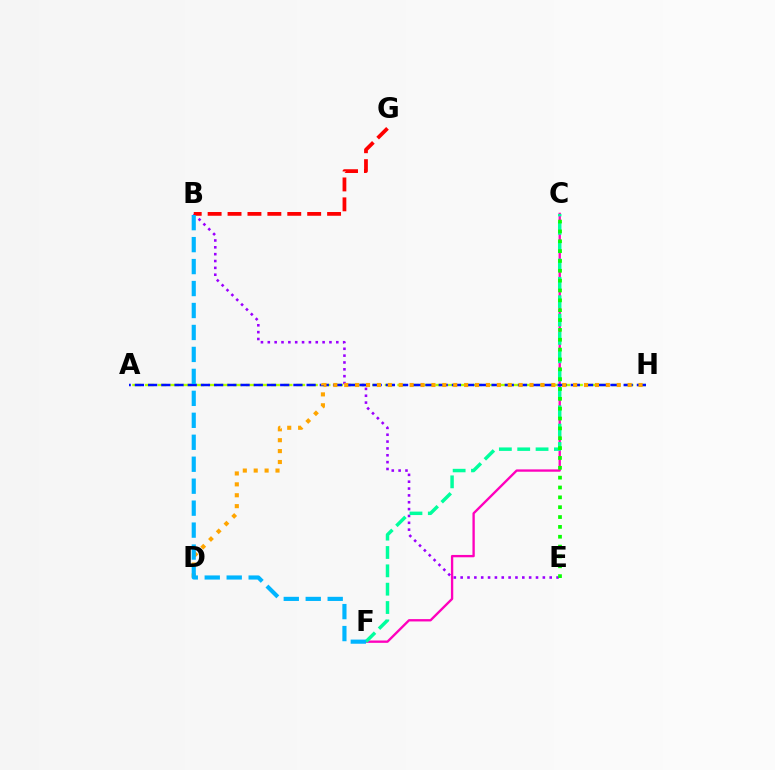{('C', 'F'): [{'color': '#ff00bd', 'line_style': 'solid', 'thickness': 1.69}, {'color': '#00ff9d', 'line_style': 'dashed', 'thickness': 2.49}], ('B', 'E'): [{'color': '#9b00ff', 'line_style': 'dotted', 'thickness': 1.86}], ('A', 'H'): [{'color': '#b3ff00', 'line_style': 'dashed', 'thickness': 1.71}, {'color': '#0010ff', 'line_style': 'dashed', 'thickness': 1.79}], ('B', 'G'): [{'color': '#ff0000', 'line_style': 'dashed', 'thickness': 2.7}], ('D', 'H'): [{'color': '#ffa500', 'line_style': 'dotted', 'thickness': 2.96}], ('C', 'E'): [{'color': '#08ff00', 'line_style': 'dotted', 'thickness': 2.68}], ('B', 'F'): [{'color': '#00b5ff', 'line_style': 'dashed', 'thickness': 2.98}]}